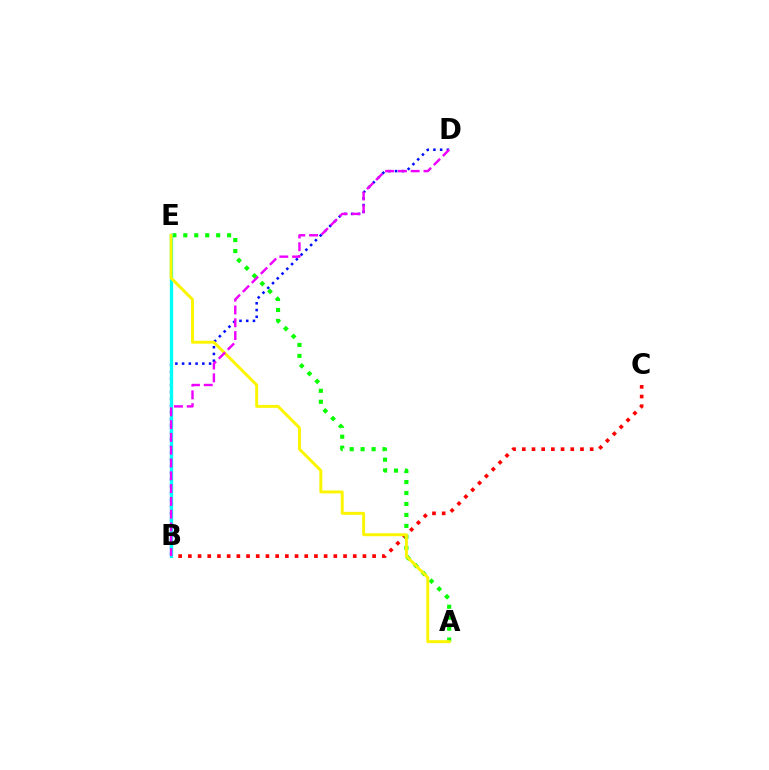{('B', 'C'): [{'color': '#ff0000', 'line_style': 'dotted', 'thickness': 2.63}], ('B', 'D'): [{'color': '#0010ff', 'line_style': 'dotted', 'thickness': 1.83}, {'color': '#ee00ff', 'line_style': 'dashed', 'thickness': 1.74}], ('A', 'E'): [{'color': '#08ff00', 'line_style': 'dotted', 'thickness': 2.98}, {'color': '#fcf500', 'line_style': 'solid', 'thickness': 2.12}], ('B', 'E'): [{'color': '#00fff6', 'line_style': 'solid', 'thickness': 2.37}]}